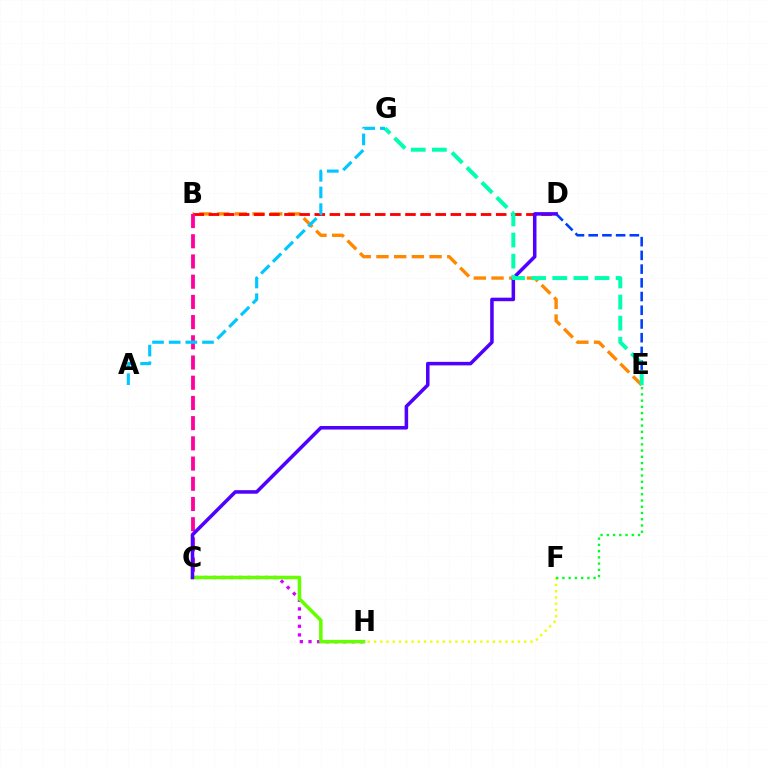{('B', 'E'): [{'color': '#ff8800', 'line_style': 'dashed', 'thickness': 2.41}], ('D', 'E'): [{'color': '#003fff', 'line_style': 'dashed', 'thickness': 1.86}], ('C', 'H'): [{'color': '#d600ff', 'line_style': 'dotted', 'thickness': 2.35}, {'color': '#66ff00', 'line_style': 'solid', 'thickness': 2.54}], ('B', 'D'): [{'color': '#ff0000', 'line_style': 'dashed', 'thickness': 2.05}], ('B', 'C'): [{'color': '#ff00a0', 'line_style': 'dashed', 'thickness': 2.75}], ('C', 'D'): [{'color': '#4f00ff', 'line_style': 'solid', 'thickness': 2.54}], ('F', 'H'): [{'color': '#eeff00', 'line_style': 'dotted', 'thickness': 1.7}], ('E', 'G'): [{'color': '#00ffaf', 'line_style': 'dashed', 'thickness': 2.87}], ('A', 'G'): [{'color': '#00c7ff', 'line_style': 'dashed', 'thickness': 2.26}], ('E', 'F'): [{'color': '#00ff27', 'line_style': 'dotted', 'thickness': 1.7}]}